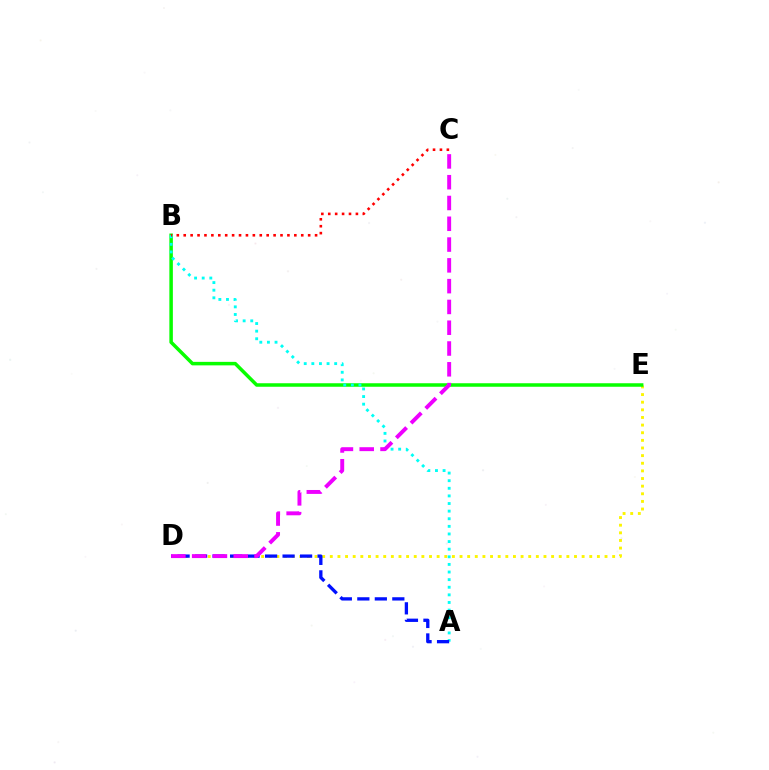{('D', 'E'): [{'color': '#fcf500', 'line_style': 'dotted', 'thickness': 2.07}], ('B', 'E'): [{'color': '#08ff00', 'line_style': 'solid', 'thickness': 2.52}], ('A', 'B'): [{'color': '#00fff6', 'line_style': 'dotted', 'thickness': 2.07}], ('B', 'C'): [{'color': '#ff0000', 'line_style': 'dotted', 'thickness': 1.88}], ('A', 'D'): [{'color': '#0010ff', 'line_style': 'dashed', 'thickness': 2.38}], ('C', 'D'): [{'color': '#ee00ff', 'line_style': 'dashed', 'thickness': 2.82}]}